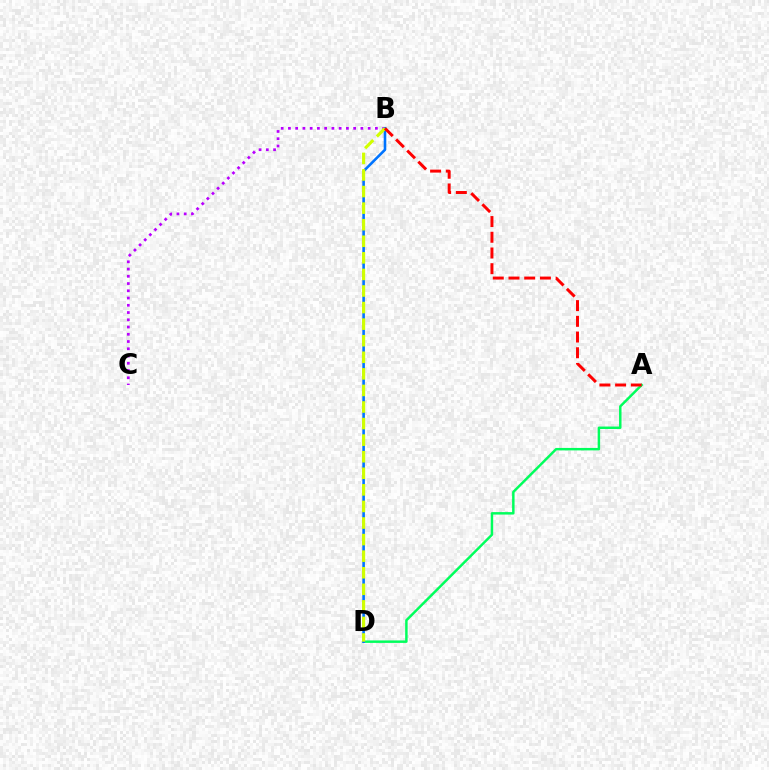{('A', 'D'): [{'color': '#00ff5c', 'line_style': 'solid', 'thickness': 1.77}], ('B', 'C'): [{'color': '#b900ff', 'line_style': 'dotted', 'thickness': 1.97}], ('B', 'D'): [{'color': '#0074ff', 'line_style': 'solid', 'thickness': 1.87}, {'color': '#d1ff00', 'line_style': 'dashed', 'thickness': 2.25}], ('A', 'B'): [{'color': '#ff0000', 'line_style': 'dashed', 'thickness': 2.13}]}